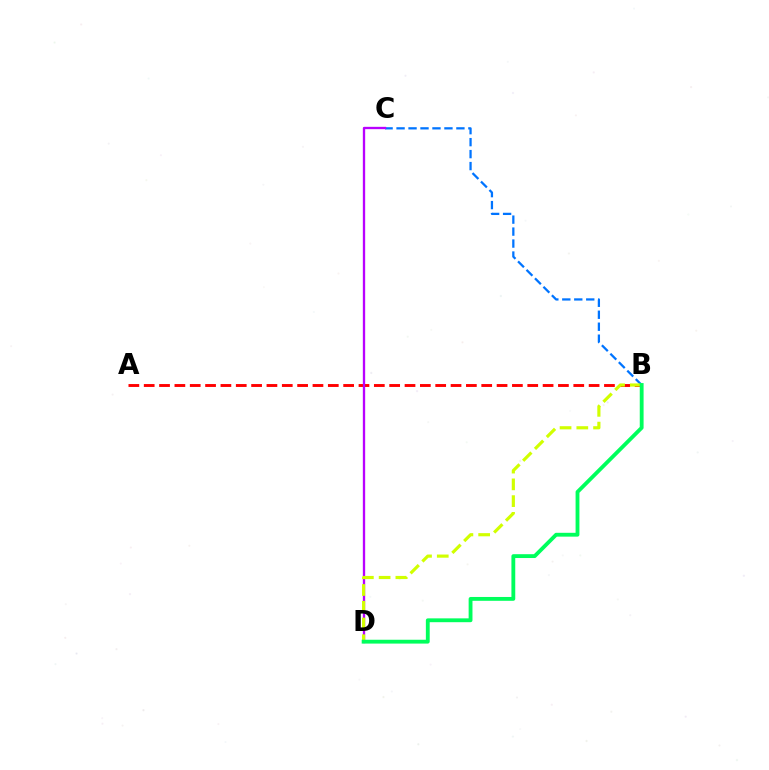{('A', 'B'): [{'color': '#ff0000', 'line_style': 'dashed', 'thickness': 2.08}], ('B', 'C'): [{'color': '#0074ff', 'line_style': 'dashed', 'thickness': 1.63}], ('C', 'D'): [{'color': '#b900ff', 'line_style': 'solid', 'thickness': 1.68}], ('B', 'D'): [{'color': '#d1ff00', 'line_style': 'dashed', 'thickness': 2.28}, {'color': '#00ff5c', 'line_style': 'solid', 'thickness': 2.76}]}